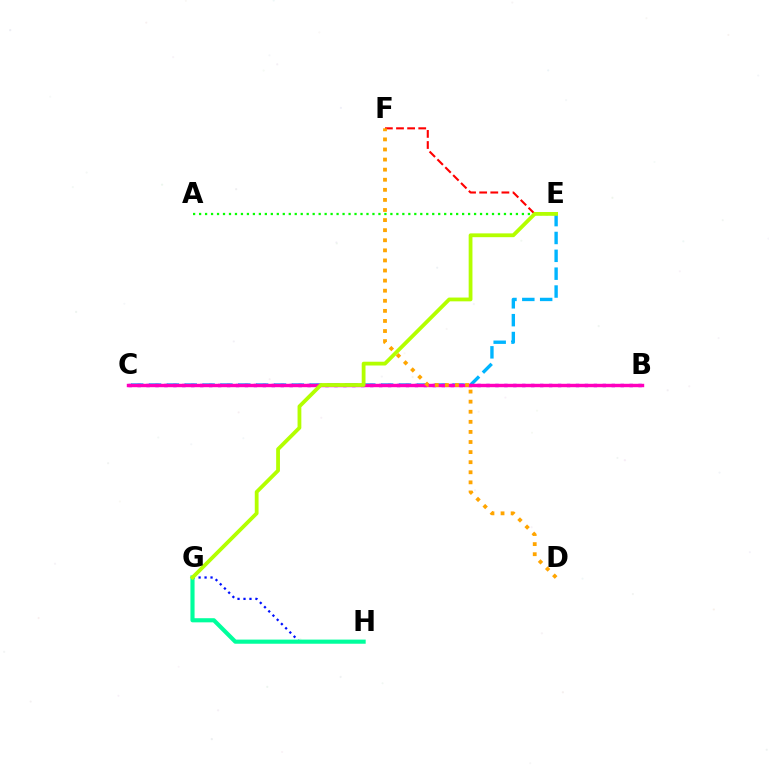{('G', 'H'): [{'color': '#0010ff', 'line_style': 'dotted', 'thickness': 1.62}, {'color': '#00ff9d', 'line_style': 'solid', 'thickness': 2.98}], ('E', 'F'): [{'color': '#ff0000', 'line_style': 'dashed', 'thickness': 1.51}], ('C', 'E'): [{'color': '#00b5ff', 'line_style': 'dashed', 'thickness': 2.43}], ('A', 'E'): [{'color': '#08ff00', 'line_style': 'dotted', 'thickness': 1.62}], ('B', 'C'): [{'color': '#9b00ff', 'line_style': 'dotted', 'thickness': 2.43}, {'color': '#ff00bd', 'line_style': 'solid', 'thickness': 2.46}], ('D', 'F'): [{'color': '#ffa500', 'line_style': 'dotted', 'thickness': 2.74}], ('E', 'G'): [{'color': '#b3ff00', 'line_style': 'solid', 'thickness': 2.73}]}